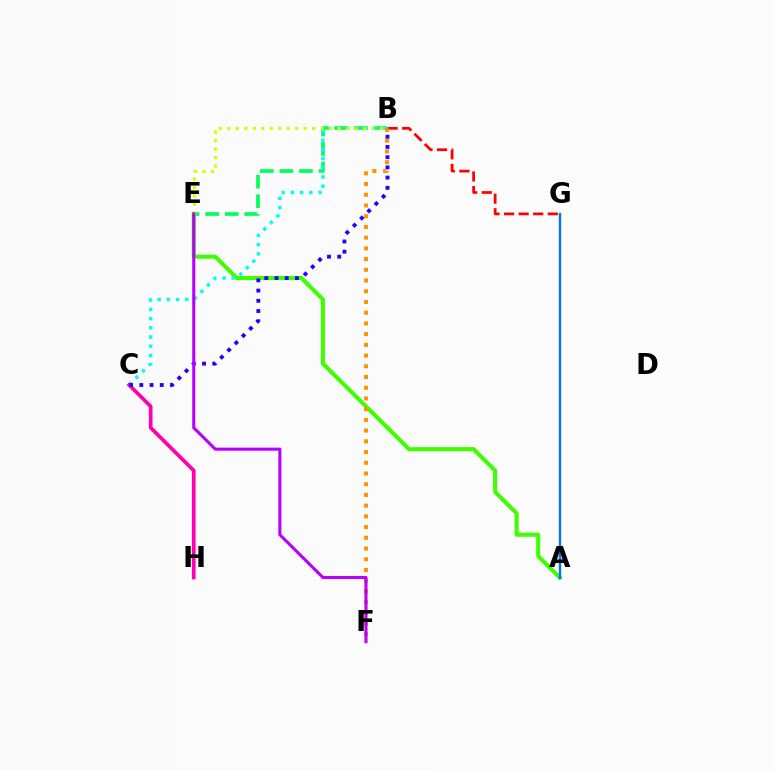{('B', 'G'): [{'color': '#ff0000', 'line_style': 'dashed', 'thickness': 1.98}], ('A', 'E'): [{'color': '#3dff00', 'line_style': 'solid', 'thickness': 2.93}], ('B', 'E'): [{'color': '#00ff5c', 'line_style': 'dashed', 'thickness': 2.65}, {'color': '#d1ff00', 'line_style': 'dotted', 'thickness': 2.3}], ('B', 'C'): [{'color': '#00fff6', 'line_style': 'dotted', 'thickness': 2.5}, {'color': '#2500ff', 'line_style': 'dotted', 'thickness': 2.78}], ('B', 'F'): [{'color': '#ff9400', 'line_style': 'dotted', 'thickness': 2.91}], ('C', 'H'): [{'color': '#ff00ac', 'line_style': 'solid', 'thickness': 2.66}], ('A', 'G'): [{'color': '#0074ff', 'line_style': 'solid', 'thickness': 1.71}], ('E', 'F'): [{'color': '#b900ff', 'line_style': 'solid', 'thickness': 2.21}]}